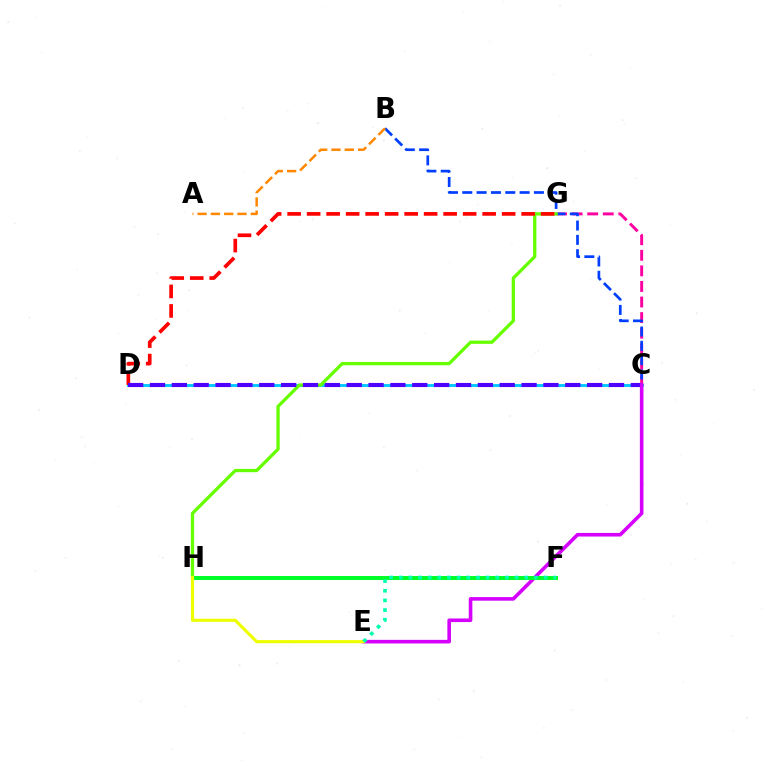{('C', 'G'): [{'color': '#ff00a0', 'line_style': 'dashed', 'thickness': 2.12}], ('C', 'D'): [{'color': '#00c7ff', 'line_style': 'solid', 'thickness': 2.06}, {'color': '#4f00ff', 'line_style': 'dashed', 'thickness': 2.97}], ('B', 'C'): [{'color': '#003fff', 'line_style': 'dashed', 'thickness': 1.95}], ('G', 'H'): [{'color': '#66ff00', 'line_style': 'solid', 'thickness': 2.36}], ('D', 'G'): [{'color': '#ff0000', 'line_style': 'dashed', 'thickness': 2.65}], ('A', 'B'): [{'color': '#ff8800', 'line_style': 'dashed', 'thickness': 1.81}], ('C', 'E'): [{'color': '#d600ff', 'line_style': 'solid', 'thickness': 2.59}], ('F', 'H'): [{'color': '#00ff27', 'line_style': 'solid', 'thickness': 2.87}], ('E', 'H'): [{'color': '#eeff00', 'line_style': 'solid', 'thickness': 2.25}], ('E', 'F'): [{'color': '#00ffaf', 'line_style': 'dotted', 'thickness': 2.62}]}